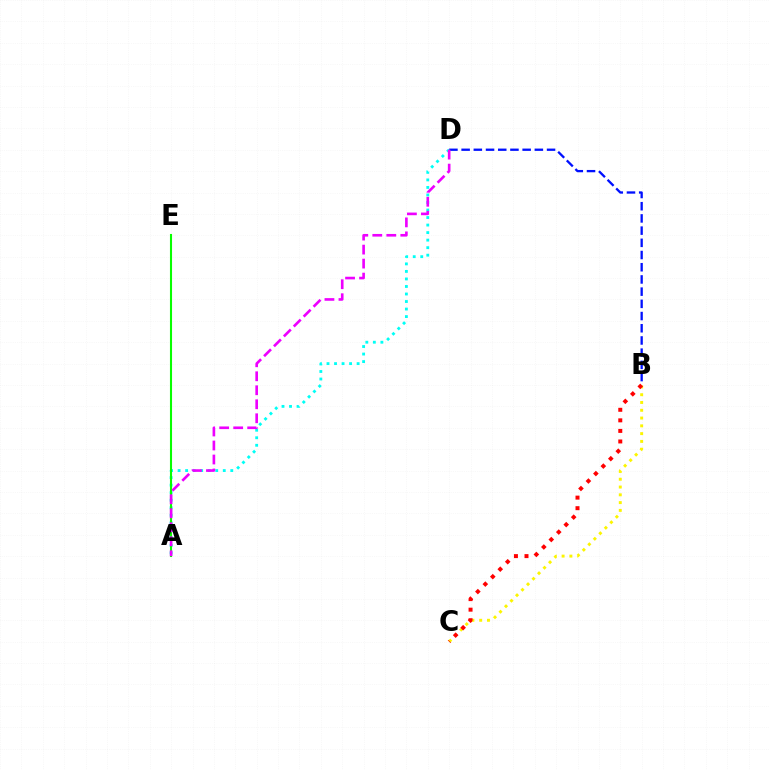{('B', 'C'): [{'color': '#fcf500', 'line_style': 'dotted', 'thickness': 2.11}, {'color': '#ff0000', 'line_style': 'dotted', 'thickness': 2.87}], ('B', 'D'): [{'color': '#0010ff', 'line_style': 'dashed', 'thickness': 1.66}], ('A', 'D'): [{'color': '#00fff6', 'line_style': 'dotted', 'thickness': 2.04}, {'color': '#ee00ff', 'line_style': 'dashed', 'thickness': 1.9}], ('A', 'E'): [{'color': '#08ff00', 'line_style': 'solid', 'thickness': 1.51}]}